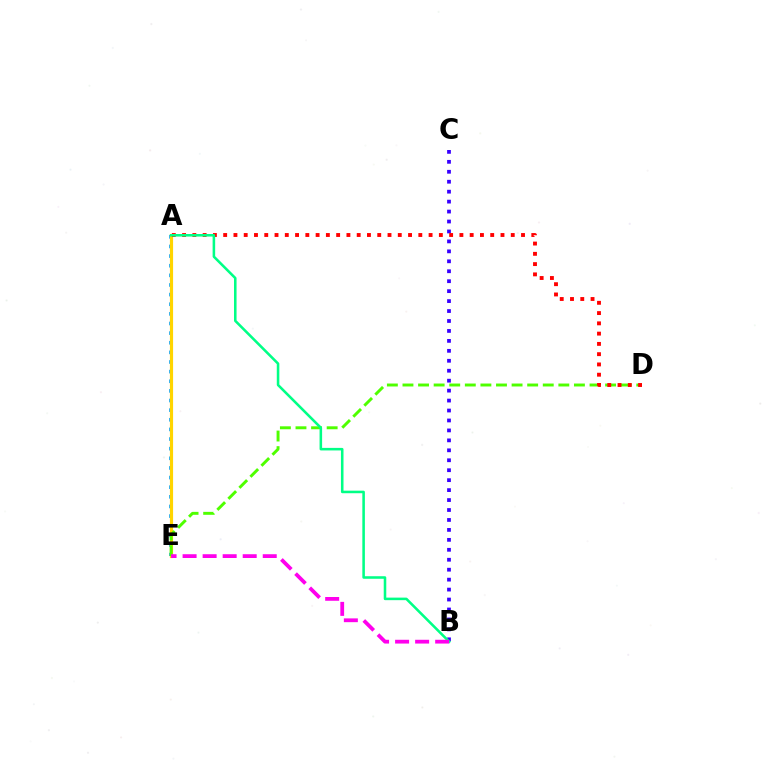{('A', 'E'): [{'color': '#009eff', 'line_style': 'dotted', 'thickness': 2.62}, {'color': '#ffd500', 'line_style': 'solid', 'thickness': 2.28}], ('B', 'C'): [{'color': '#3700ff', 'line_style': 'dotted', 'thickness': 2.7}], ('D', 'E'): [{'color': '#4fff00', 'line_style': 'dashed', 'thickness': 2.12}], ('A', 'D'): [{'color': '#ff0000', 'line_style': 'dotted', 'thickness': 2.79}], ('A', 'B'): [{'color': '#00ff86', 'line_style': 'solid', 'thickness': 1.84}], ('B', 'E'): [{'color': '#ff00ed', 'line_style': 'dashed', 'thickness': 2.72}]}